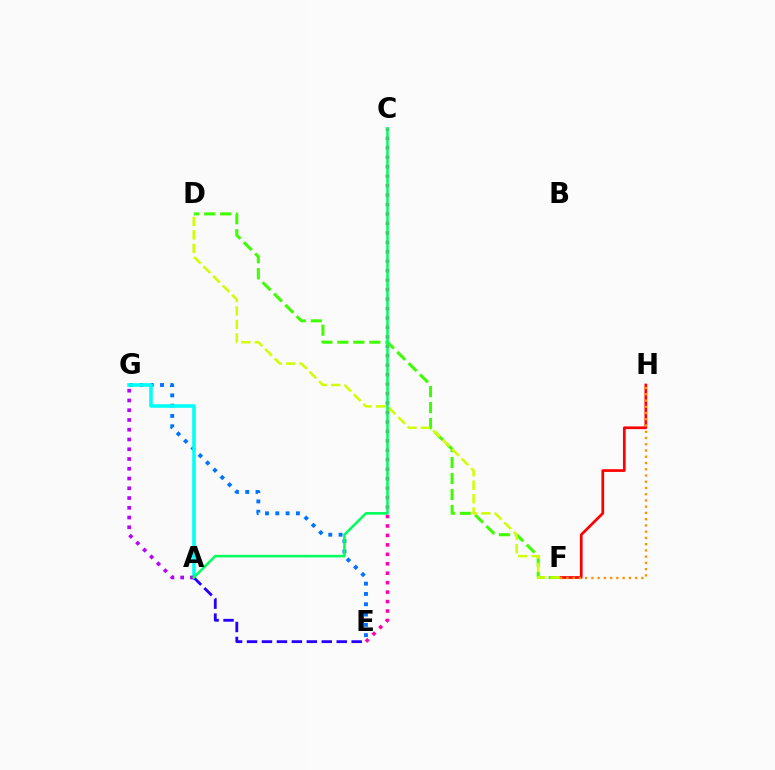{('E', 'G'): [{'color': '#0074ff', 'line_style': 'dotted', 'thickness': 2.8}], ('C', 'E'): [{'color': '#ff00ac', 'line_style': 'dotted', 'thickness': 2.57}], ('A', 'G'): [{'color': '#00fff6', 'line_style': 'solid', 'thickness': 2.55}, {'color': '#b900ff', 'line_style': 'dotted', 'thickness': 2.65}], ('F', 'H'): [{'color': '#ff0000', 'line_style': 'solid', 'thickness': 1.96}, {'color': '#ff9400', 'line_style': 'dotted', 'thickness': 1.7}], ('A', 'E'): [{'color': '#2500ff', 'line_style': 'dashed', 'thickness': 2.03}], ('D', 'F'): [{'color': '#3dff00', 'line_style': 'dashed', 'thickness': 2.17}, {'color': '#d1ff00', 'line_style': 'dashed', 'thickness': 1.82}], ('A', 'C'): [{'color': '#00ff5c', 'line_style': 'solid', 'thickness': 1.84}]}